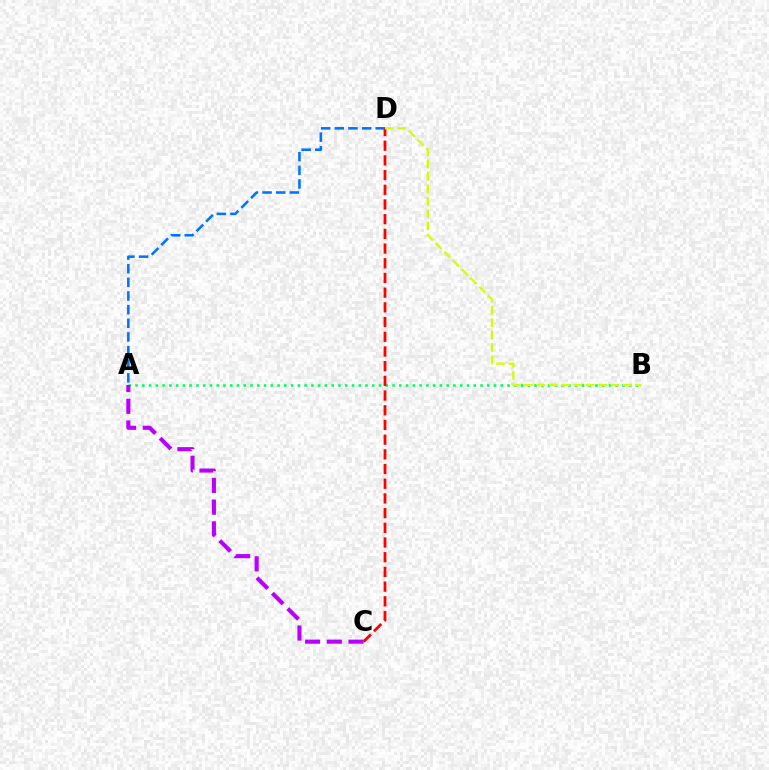{('A', 'B'): [{'color': '#00ff5c', 'line_style': 'dotted', 'thickness': 1.84}], ('A', 'D'): [{'color': '#0074ff', 'line_style': 'dashed', 'thickness': 1.85}], ('C', 'D'): [{'color': '#ff0000', 'line_style': 'dashed', 'thickness': 2.0}], ('B', 'D'): [{'color': '#d1ff00', 'line_style': 'dashed', 'thickness': 1.68}], ('A', 'C'): [{'color': '#b900ff', 'line_style': 'dashed', 'thickness': 2.95}]}